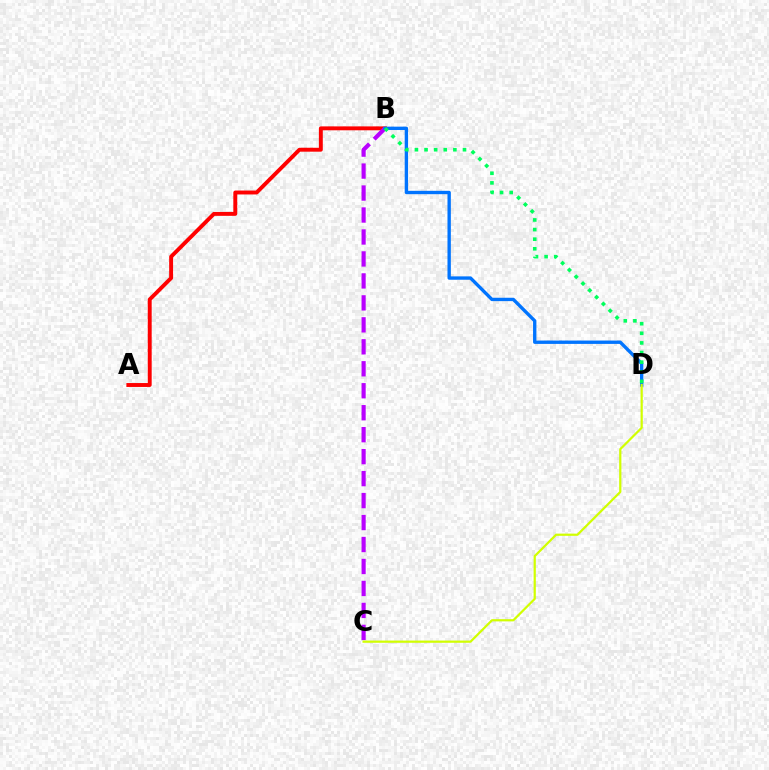{('A', 'B'): [{'color': '#ff0000', 'line_style': 'solid', 'thickness': 2.82}], ('B', 'C'): [{'color': '#b900ff', 'line_style': 'dashed', 'thickness': 2.98}], ('B', 'D'): [{'color': '#0074ff', 'line_style': 'solid', 'thickness': 2.42}, {'color': '#00ff5c', 'line_style': 'dotted', 'thickness': 2.61}], ('C', 'D'): [{'color': '#d1ff00', 'line_style': 'solid', 'thickness': 1.6}]}